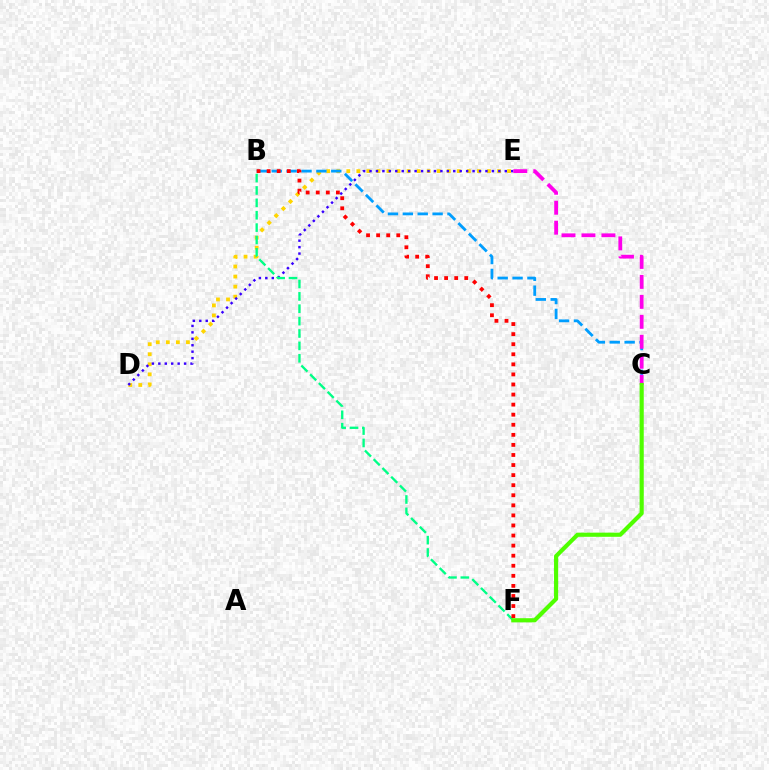{('D', 'E'): [{'color': '#ffd500', 'line_style': 'dotted', 'thickness': 2.73}, {'color': '#3700ff', 'line_style': 'dotted', 'thickness': 1.75}], ('B', 'F'): [{'color': '#00ff86', 'line_style': 'dashed', 'thickness': 1.68}, {'color': '#ff0000', 'line_style': 'dotted', 'thickness': 2.74}], ('B', 'C'): [{'color': '#009eff', 'line_style': 'dashed', 'thickness': 2.02}], ('C', 'E'): [{'color': '#ff00ed', 'line_style': 'dashed', 'thickness': 2.71}], ('C', 'F'): [{'color': '#4fff00', 'line_style': 'solid', 'thickness': 2.99}]}